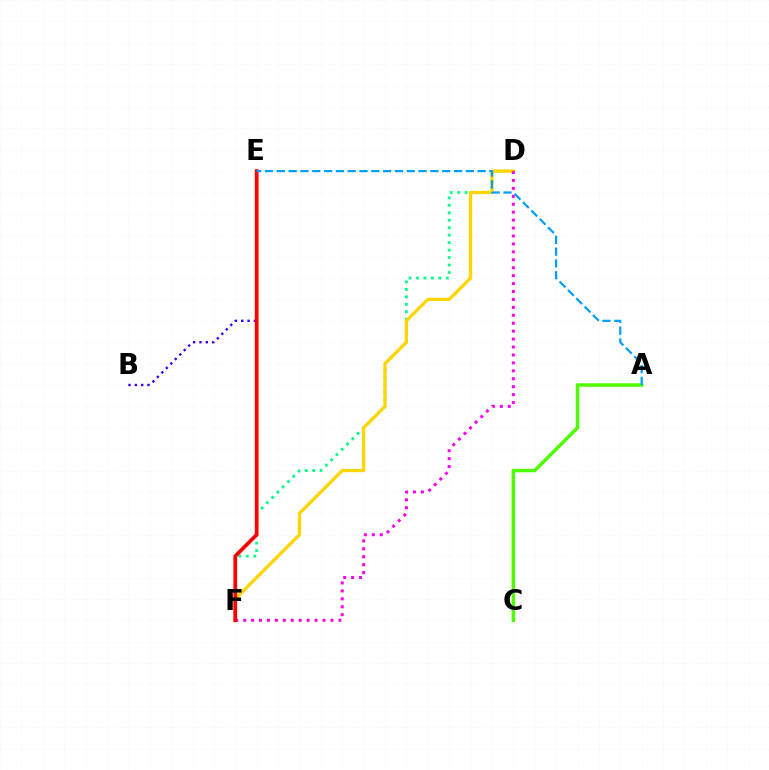{('B', 'E'): [{'color': '#3700ff', 'line_style': 'dotted', 'thickness': 1.72}], ('D', 'F'): [{'color': '#00ff86', 'line_style': 'dotted', 'thickness': 2.03}, {'color': '#ffd500', 'line_style': 'solid', 'thickness': 2.36}, {'color': '#ff00ed', 'line_style': 'dotted', 'thickness': 2.16}], ('E', 'F'): [{'color': '#ff0000', 'line_style': 'solid', 'thickness': 2.69}], ('A', 'C'): [{'color': '#4fff00', 'line_style': 'solid', 'thickness': 2.51}], ('A', 'E'): [{'color': '#009eff', 'line_style': 'dashed', 'thickness': 1.6}]}